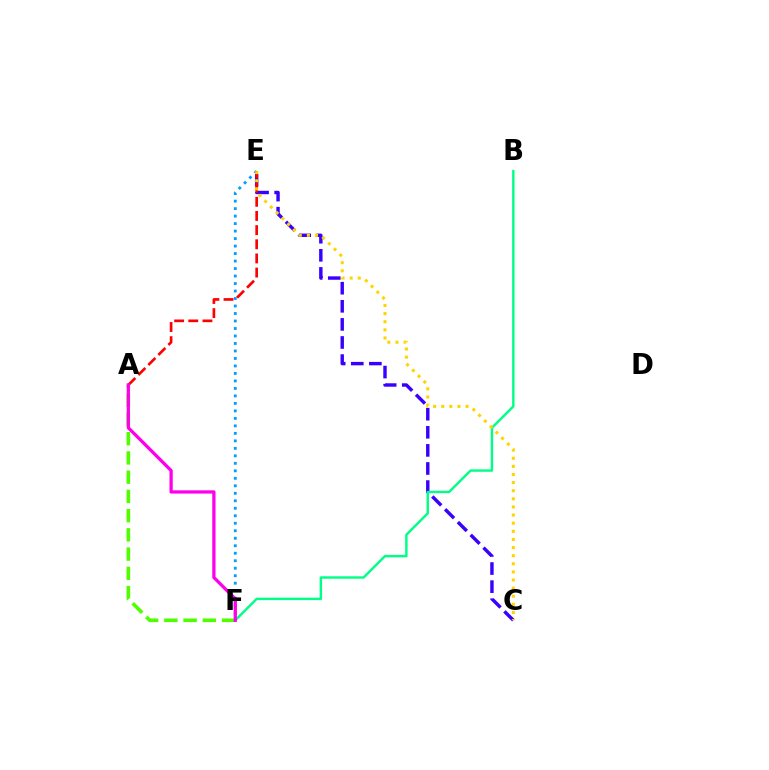{('E', 'F'): [{'color': '#009eff', 'line_style': 'dotted', 'thickness': 2.04}], ('C', 'E'): [{'color': '#3700ff', 'line_style': 'dashed', 'thickness': 2.46}, {'color': '#ffd500', 'line_style': 'dotted', 'thickness': 2.21}], ('A', 'F'): [{'color': '#4fff00', 'line_style': 'dashed', 'thickness': 2.61}, {'color': '#ff00ed', 'line_style': 'solid', 'thickness': 2.35}], ('B', 'F'): [{'color': '#00ff86', 'line_style': 'solid', 'thickness': 1.74}], ('A', 'E'): [{'color': '#ff0000', 'line_style': 'dashed', 'thickness': 1.92}]}